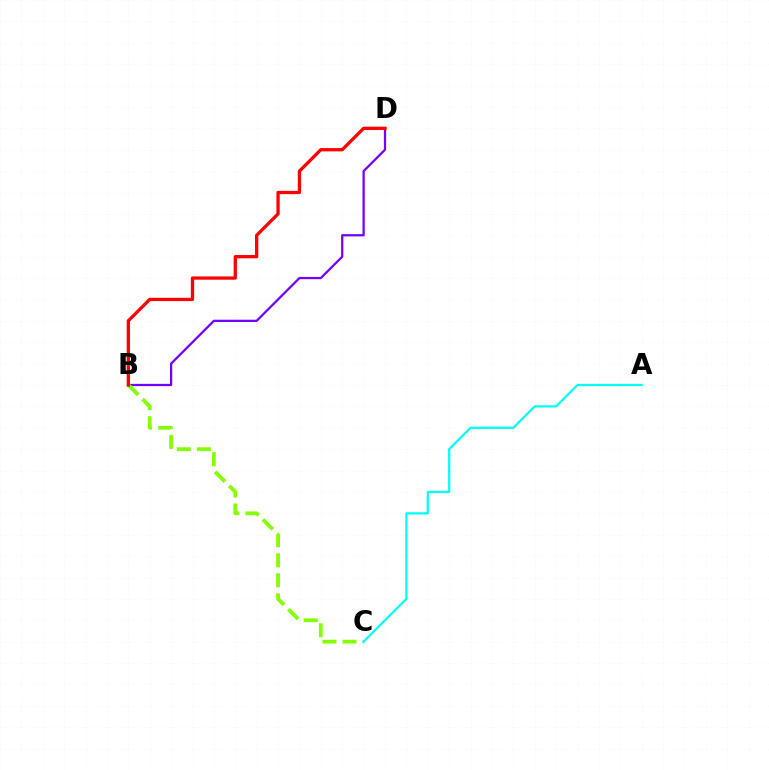{('B', 'D'): [{'color': '#7200ff', 'line_style': 'solid', 'thickness': 1.62}, {'color': '#ff0000', 'line_style': 'solid', 'thickness': 2.36}], ('B', 'C'): [{'color': '#84ff00', 'line_style': 'dashed', 'thickness': 2.72}], ('A', 'C'): [{'color': '#00fff6', 'line_style': 'solid', 'thickness': 1.6}]}